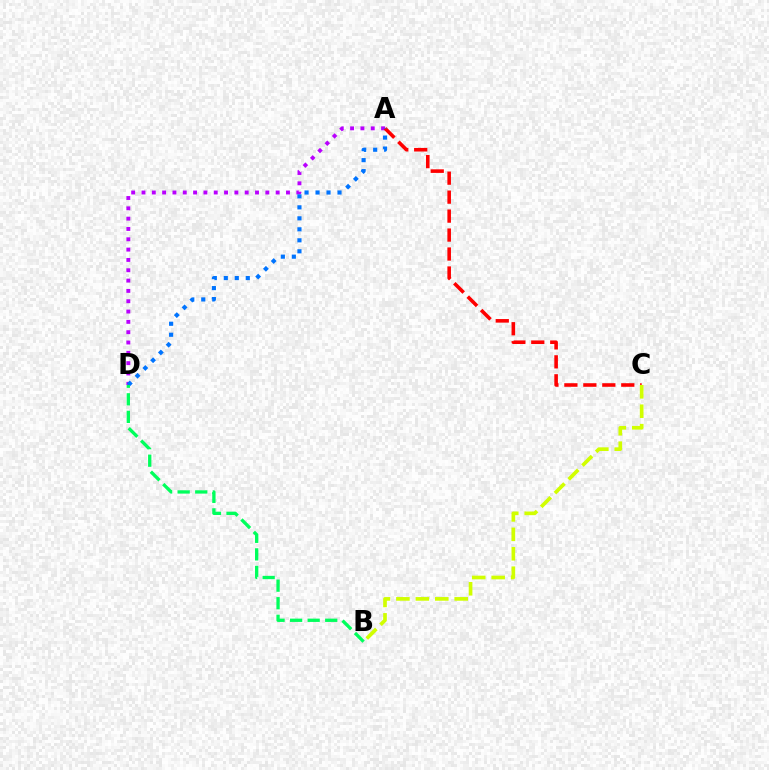{('A', 'D'): [{'color': '#b900ff', 'line_style': 'dotted', 'thickness': 2.8}, {'color': '#0074ff', 'line_style': 'dotted', 'thickness': 2.98}], ('A', 'C'): [{'color': '#ff0000', 'line_style': 'dashed', 'thickness': 2.58}], ('B', 'C'): [{'color': '#d1ff00', 'line_style': 'dashed', 'thickness': 2.64}], ('B', 'D'): [{'color': '#00ff5c', 'line_style': 'dashed', 'thickness': 2.39}]}